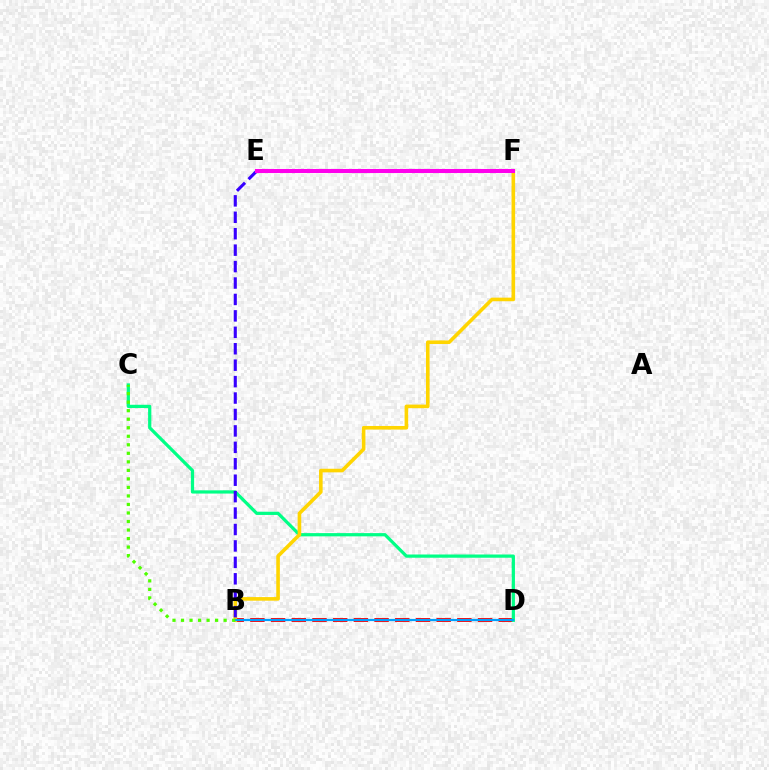{('B', 'D'): [{'color': '#ff0000', 'line_style': 'dashed', 'thickness': 2.81}, {'color': '#009eff', 'line_style': 'solid', 'thickness': 1.6}], ('C', 'D'): [{'color': '#00ff86', 'line_style': 'solid', 'thickness': 2.33}], ('B', 'F'): [{'color': '#ffd500', 'line_style': 'solid', 'thickness': 2.59}], ('B', 'C'): [{'color': '#4fff00', 'line_style': 'dotted', 'thickness': 2.32}], ('B', 'E'): [{'color': '#3700ff', 'line_style': 'dashed', 'thickness': 2.23}], ('E', 'F'): [{'color': '#ff00ed', 'line_style': 'solid', 'thickness': 2.93}]}